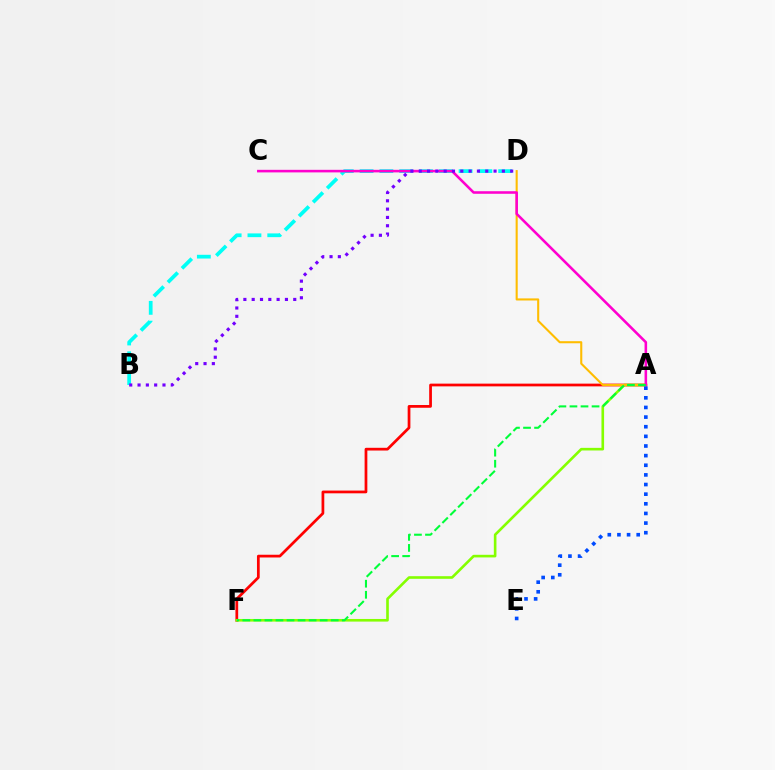{('A', 'F'): [{'color': '#ff0000', 'line_style': 'solid', 'thickness': 1.97}, {'color': '#84ff00', 'line_style': 'solid', 'thickness': 1.89}, {'color': '#00ff39', 'line_style': 'dashed', 'thickness': 1.5}], ('B', 'D'): [{'color': '#00fff6', 'line_style': 'dashed', 'thickness': 2.69}, {'color': '#7200ff', 'line_style': 'dotted', 'thickness': 2.26}], ('A', 'D'): [{'color': '#ffbd00', 'line_style': 'solid', 'thickness': 1.5}], ('A', 'C'): [{'color': '#ff00cf', 'line_style': 'solid', 'thickness': 1.85}], ('A', 'E'): [{'color': '#004bff', 'line_style': 'dotted', 'thickness': 2.62}]}